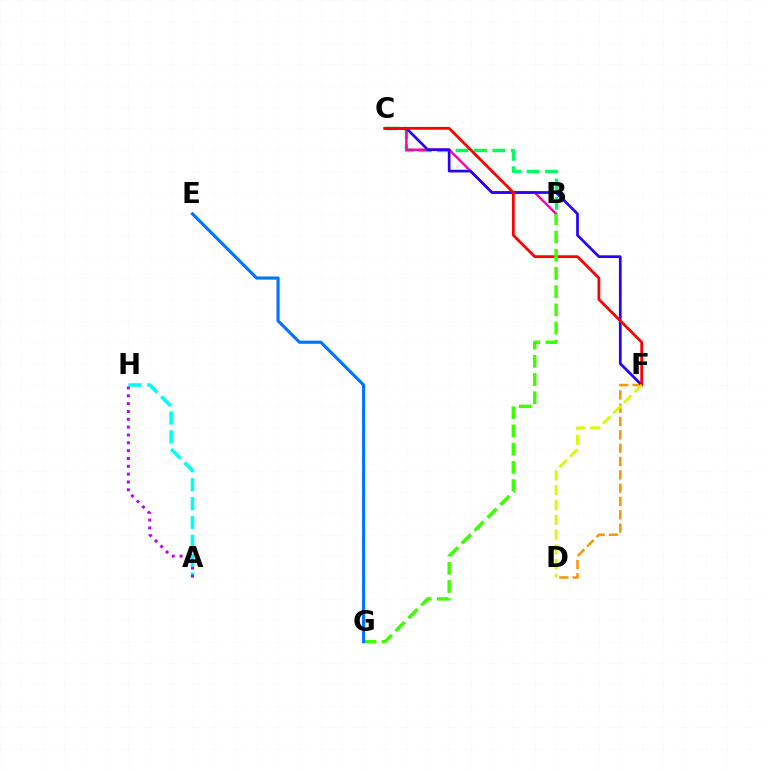{('B', 'C'): [{'color': '#00ff5c', 'line_style': 'dashed', 'thickness': 2.5}, {'color': '#ff00ac', 'line_style': 'solid', 'thickness': 1.74}], ('A', 'H'): [{'color': '#00fff6', 'line_style': 'dashed', 'thickness': 2.57}, {'color': '#b900ff', 'line_style': 'dotted', 'thickness': 2.13}], ('D', 'F'): [{'color': '#ff9400', 'line_style': 'dashed', 'thickness': 1.81}, {'color': '#d1ff00', 'line_style': 'dashed', 'thickness': 2.01}], ('C', 'F'): [{'color': '#2500ff', 'line_style': 'solid', 'thickness': 1.94}, {'color': '#ff0000', 'line_style': 'solid', 'thickness': 2.0}], ('B', 'G'): [{'color': '#3dff00', 'line_style': 'dashed', 'thickness': 2.47}], ('E', 'G'): [{'color': '#0074ff', 'line_style': 'solid', 'thickness': 2.24}]}